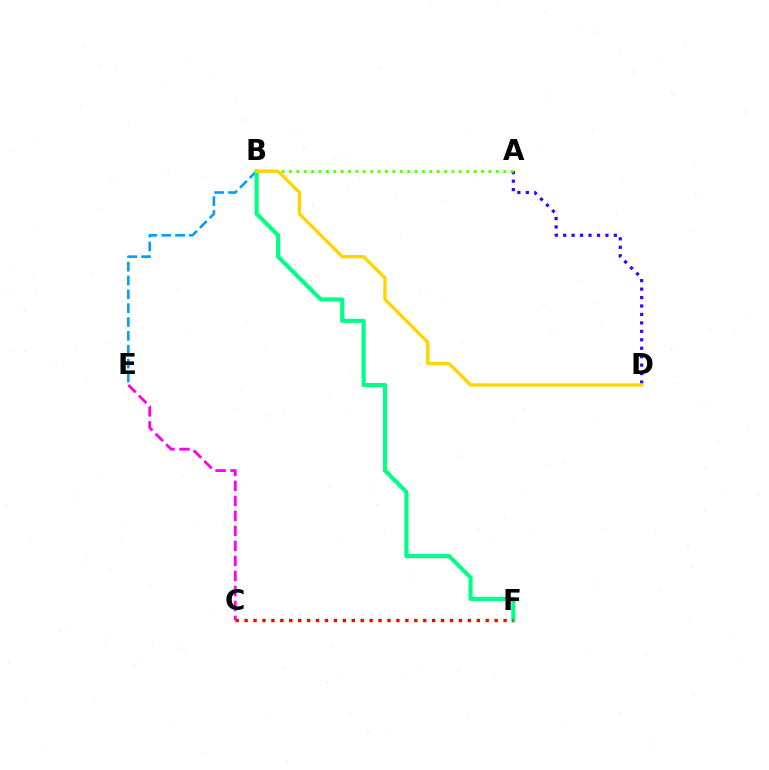{('B', 'E'): [{'color': '#009eff', 'line_style': 'dashed', 'thickness': 1.88}], ('C', 'E'): [{'color': '#ff00ed', 'line_style': 'dashed', 'thickness': 2.04}], ('A', 'D'): [{'color': '#3700ff', 'line_style': 'dotted', 'thickness': 2.3}], ('B', 'F'): [{'color': '#00ff86', 'line_style': 'solid', 'thickness': 2.96}], ('C', 'F'): [{'color': '#ff0000', 'line_style': 'dotted', 'thickness': 2.43}], ('A', 'B'): [{'color': '#4fff00', 'line_style': 'dotted', 'thickness': 2.01}], ('B', 'D'): [{'color': '#ffd500', 'line_style': 'solid', 'thickness': 2.42}]}